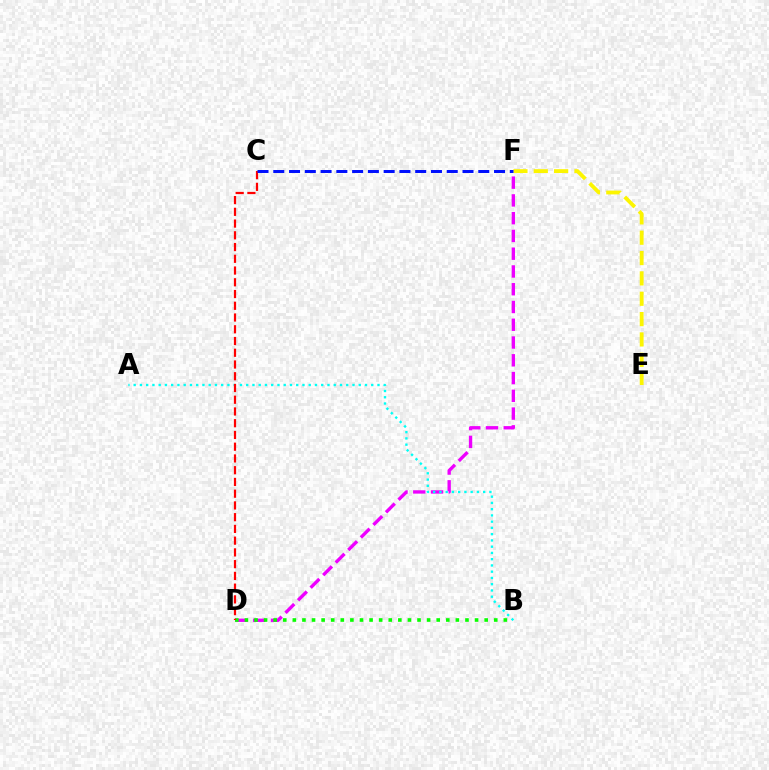{('D', 'F'): [{'color': '#ee00ff', 'line_style': 'dashed', 'thickness': 2.41}], ('A', 'B'): [{'color': '#00fff6', 'line_style': 'dotted', 'thickness': 1.7}], ('E', 'F'): [{'color': '#fcf500', 'line_style': 'dashed', 'thickness': 2.76}], ('B', 'D'): [{'color': '#08ff00', 'line_style': 'dotted', 'thickness': 2.61}], ('C', 'D'): [{'color': '#ff0000', 'line_style': 'dashed', 'thickness': 1.6}], ('C', 'F'): [{'color': '#0010ff', 'line_style': 'dashed', 'thickness': 2.14}]}